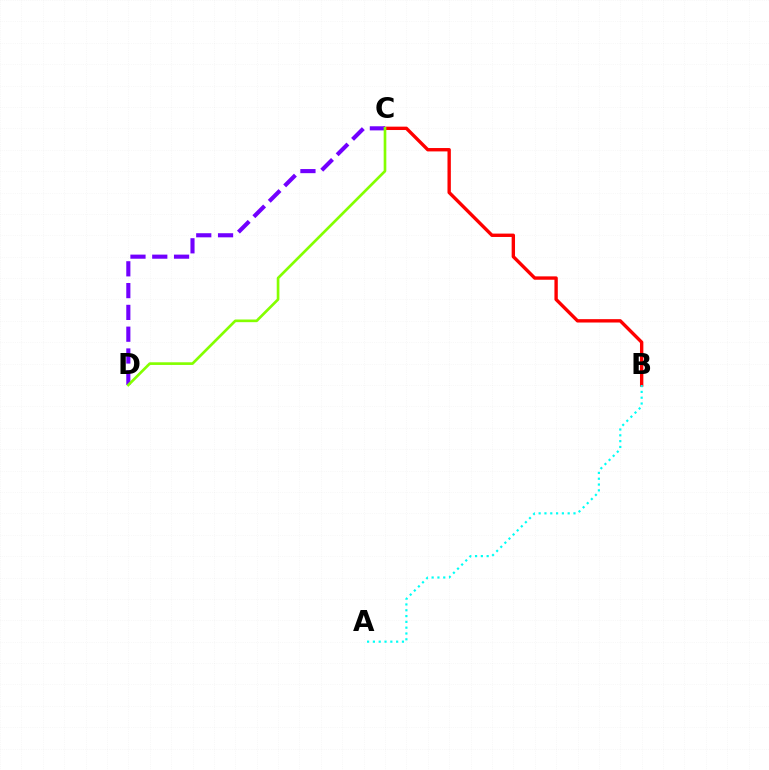{('B', 'C'): [{'color': '#ff0000', 'line_style': 'solid', 'thickness': 2.43}], ('C', 'D'): [{'color': '#7200ff', 'line_style': 'dashed', 'thickness': 2.96}, {'color': '#84ff00', 'line_style': 'solid', 'thickness': 1.92}], ('A', 'B'): [{'color': '#00fff6', 'line_style': 'dotted', 'thickness': 1.58}]}